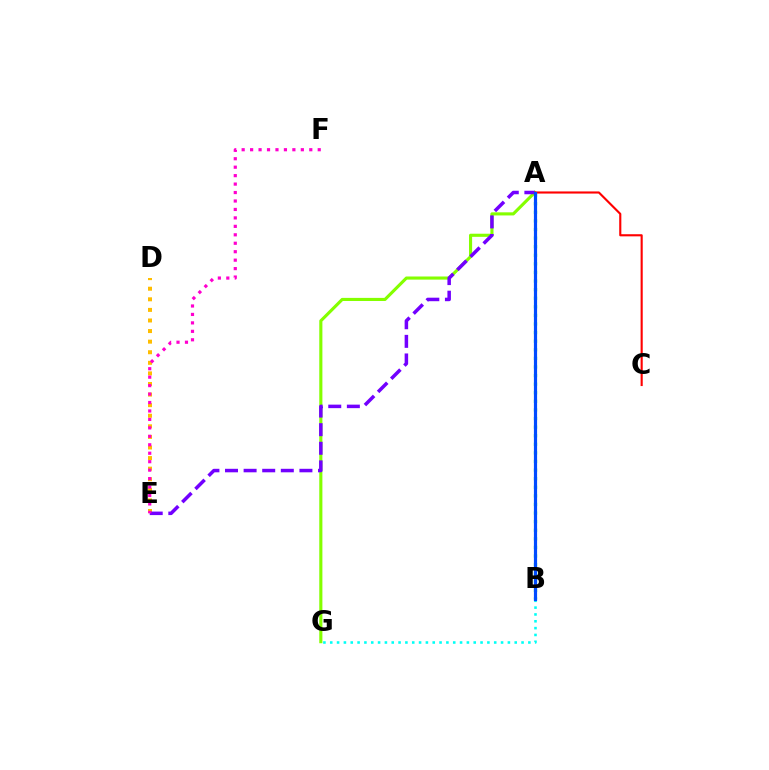{('B', 'G'): [{'color': '#00fff6', 'line_style': 'dotted', 'thickness': 1.86}], ('A', 'B'): [{'color': '#00ff39', 'line_style': 'dotted', 'thickness': 2.33}, {'color': '#004bff', 'line_style': 'solid', 'thickness': 2.29}], ('A', 'G'): [{'color': '#84ff00', 'line_style': 'solid', 'thickness': 2.24}], ('D', 'E'): [{'color': '#ffbd00', 'line_style': 'dotted', 'thickness': 2.88}], ('A', 'C'): [{'color': '#ff0000', 'line_style': 'solid', 'thickness': 1.53}], ('A', 'E'): [{'color': '#7200ff', 'line_style': 'dashed', 'thickness': 2.53}], ('E', 'F'): [{'color': '#ff00cf', 'line_style': 'dotted', 'thickness': 2.3}]}